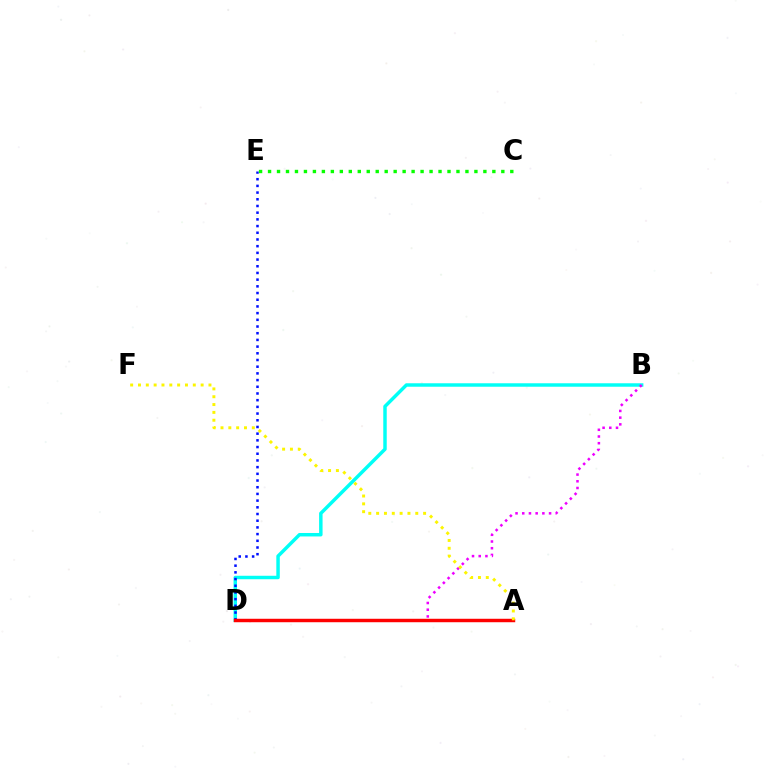{('B', 'D'): [{'color': '#00fff6', 'line_style': 'solid', 'thickness': 2.49}, {'color': '#ee00ff', 'line_style': 'dotted', 'thickness': 1.82}], ('D', 'E'): [{'color': '#0010ff', 'line_style': 'dotted', 'thickness': 1.82}], ('A', 'D'): [{'color': '#ff0000', 'line_style': 'solid', 'thickness': 2.48}], ('A', 'F'): [{'color': '#fcf500', 'line_style': 'dotted', 'thickness': 2.13}], ('C', 'E'): [{'color': '#08ff00', 'line_style': 'dotted', 'thickness': 2.44}]}